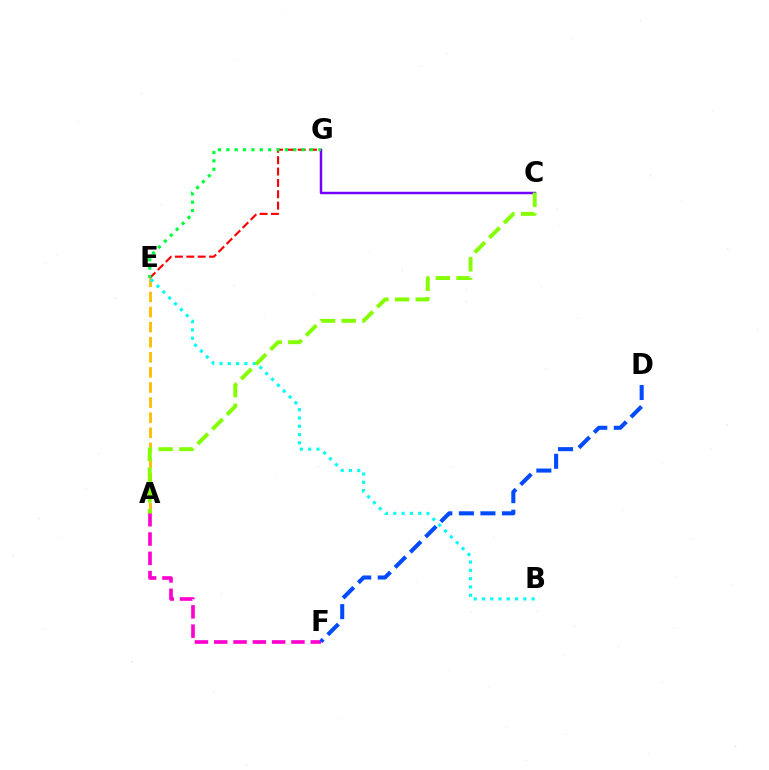{('A', 'F'): [{'color': '#ff00cf', 'line_style': 'dashed', 'thickness': 2.62}], ('A', 'E'): [{'color': '#ffbd00', 'line_style': 'dashed', 'thickness': 2.05}], ('E', 'G'): [{'color': '#ff0000', 'line_style': 'dashed', 'thickness': 1.54}, {'color': '#00ff39', 'line_style': 'dotted', 'thickness': 2.27}], ('C', 'G'): [{'color': '#7200ff', 'line_style': 'solid', 'thickness': 1.78}], ('B', 'E'): [{'color': '#00fff6', 'line_style': 'dotted', 'thickness': 2.25}], ('D', 'F'): [{'color': '#004bff', 'line_style': 'dashed', 'thickness': 2.93}], ('A', 'C'): [{'color': '#84ff00', 'line_style': 'dashed', 'thickness': 2.82}]}